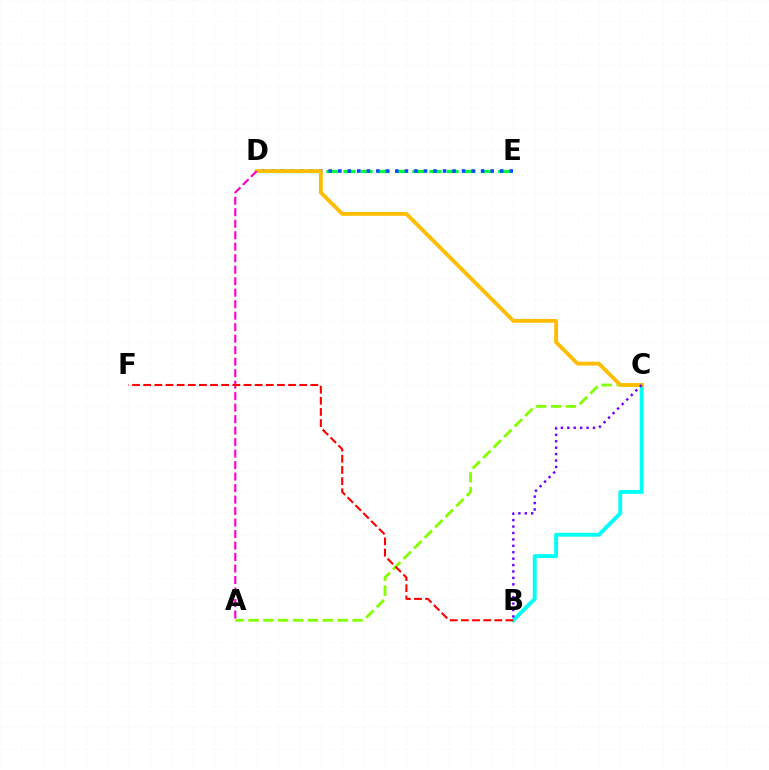{('B', 'C'): [{'color': '#00fff6', 'line_style': 'solid', 'thickness': 2.78}, {'color': '#7200ff', 'line_style': 'dotted', 'thickness': 1.74}], ('A', 'C'): [{'color': '#84ff00', 'line_style': 'dashed', 'thickness': 2.02}], ('D', 'E'): [{'color': '#00ff39', 'line_style': 'dashed', 'thickness': 2.34}, {'color': '#004bff', 'line_style': 'dotted', 'thickness': 2.59}], ('C', 'D'): [{'color': '#ffbd00', 'line_style': 'solid', 'thickness': 2.76}], ('A', 'D'): [{'color': '#ff00cf', 'line_style': 'dashed', 'thickness': 1.56}], ('B', 'F'): [{'color': '#ff0000', 'line_style': 'dashed', 'thickness': 1.51}]}